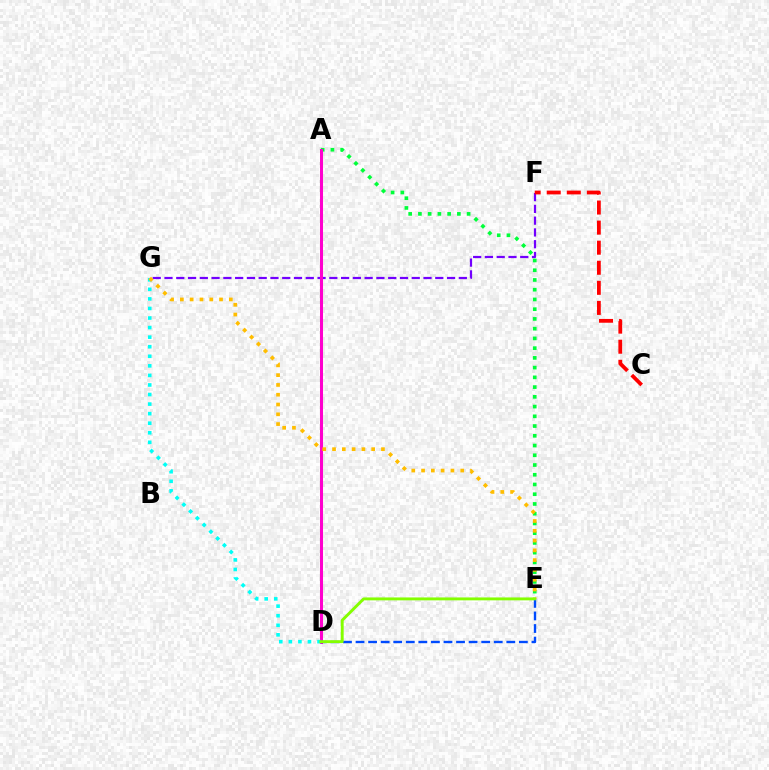{('F', 'G'): [{'color': '#7200ff', 'line_style': 'dashed', 'thickness': 1.6}], ('C', 'F'): [{'color': '#ff0000', 'line_style': 'dashed', 'thickness': 2.73}], ('A', 'E'): [{'color': '#00ff39', 'line_style': 'dotted', 'thickness': 2.65}], ('A', 'D'): [{'color': '#ff00cf', 'line_style': 'solid', 'thickness': 2.17}], ('D', 'E'): [{'color': '#004bff', 'line_style': 'dashed', 'thickness': 1.71}, {'color': '#84ff00', 'line_style': 'solid', 'thickness': 2.08}], ('D', 'G'): [{'color': '#00fff6', 'line_style': 'dotted', 'thickness': 2.6}], ('E', 'G'): [{'color': '#ffbd00', 'line_style': 'dotted', 'thickness': 2.66}]}